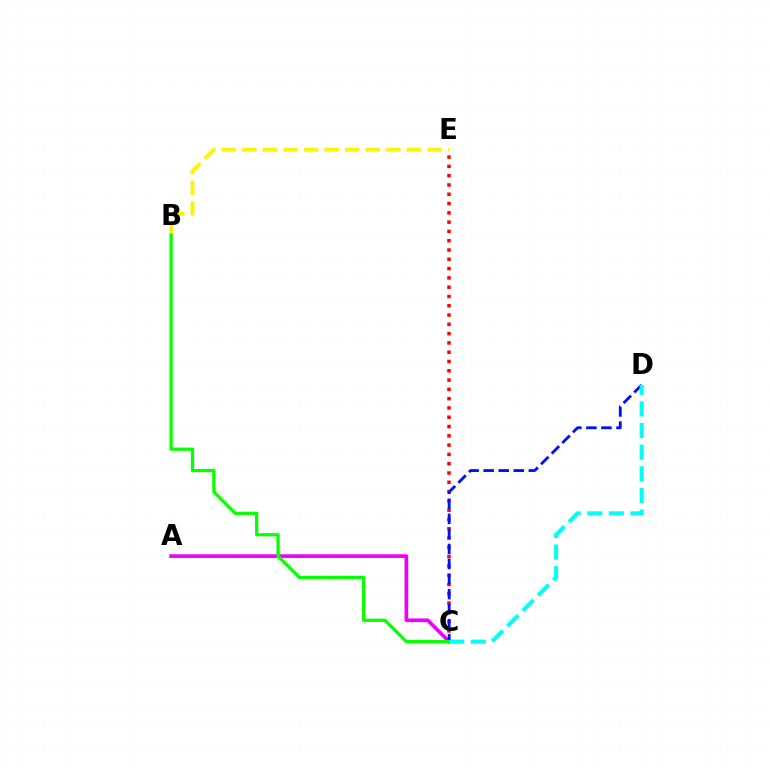{('A', 'C'): [{'color': '#ee00ff', 'line_style': 'solid', 'thickness': 2.65}], ('B', 'E'): [{'color': '#fcf500', 'line_style': 'dashed', 'thickness': 2.8}], ('C', 'E'): [{'color': '#ff0000', 'line_style': 'dotted', 'thickness': 2.52}], ('C', 'D'): [{'color': '#0010ff', 'line_style': 'dashed', 'thickness': 2.05}, {'color': '#00fff6', 'line_style': 'dashed', 'thickness': 2.94}], ('B', 'C'): [{'color': '#08ff00', 'line_style': 'solid', 'thickness': 2.35}]}